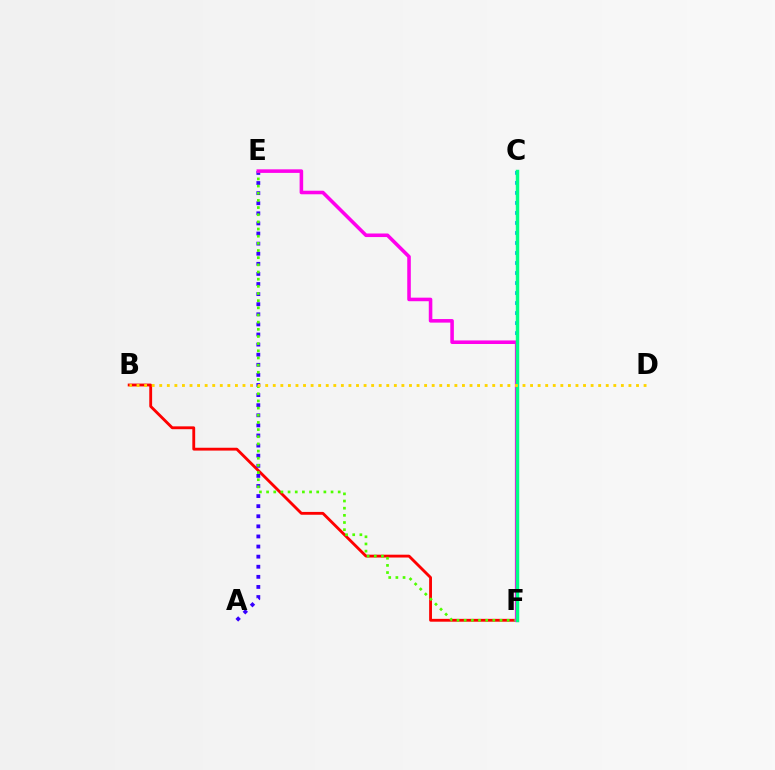{('B', 'F'): [{'color': '#ff0000', 'line_style': 'solid', 'thickness': 2.05}], ('A', 'E'): [{'color': '#3700ff', 'line_style': 'dotted', 'thickness': 2.74}], ('C', 'F'): [{'color': '#009eff', 'line_style': 'dotted', 'thickness': 2.72}, {'color': '#00ff86', 'line_style': 'solid', 'thickness': 2.5}], ('E', 'F'): [{'color': '#4fff00', 'line_style': 'dotted', 'thickness': 1.95}, {'color': '#ff00ed', 'line_style': 'solid', 'thickness': 2.57}], ('B', 'D'): [{'color': '#ffd500', 'line_style': 'dotted', 'thickness': 2.06}]}